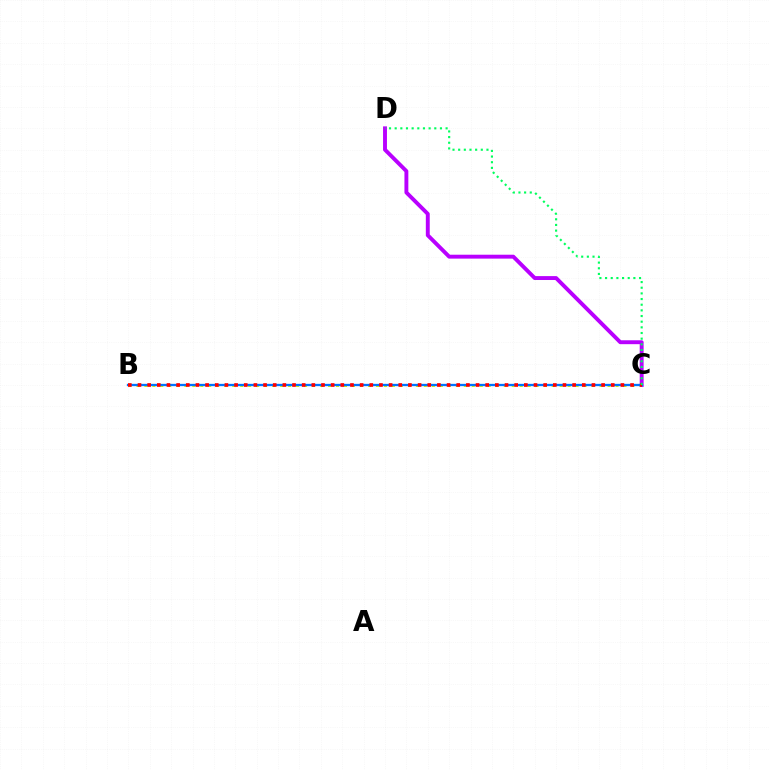{('B', 'C'): [{'color': '#d1ff00', 'line_style': 'dotted', 'thickness': 2.17}, {'color': '#0074ff', 'line_style': 'solid', 'thickness': 1.65}, {'color': '#ff0000', 'line_style': 'dotted', 'thickness': 2.62}], ('C', 'D'): [{'color': '#b900ff', 'line_style': 'solid', 'thickness': 2.81}, {'color': '#00ff5c', 'line_style': 'dotted', 'thickness': 1.54}]}